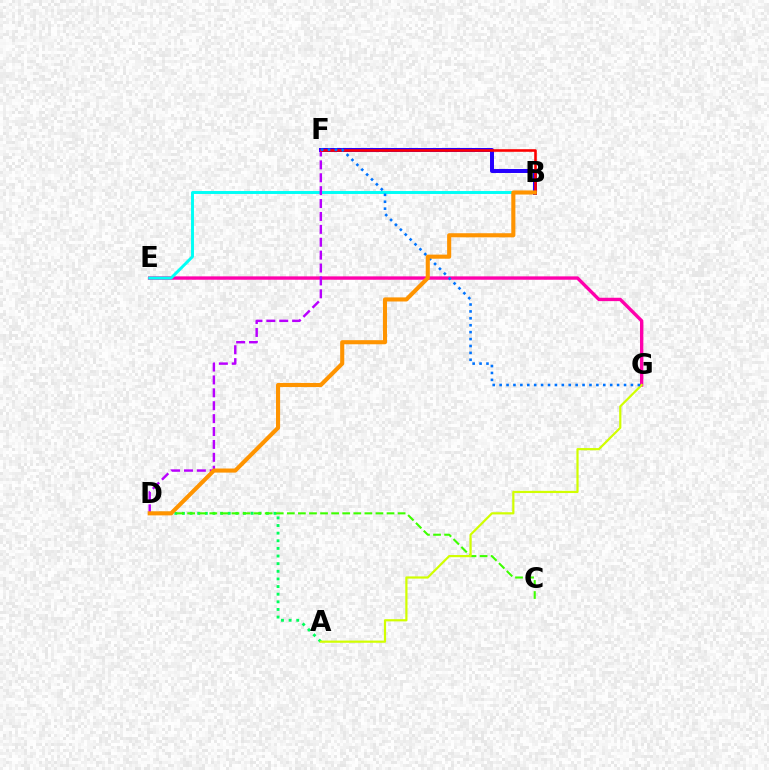{('B', 'F'): [{'color': '#2500ff', 'line_style': 'solid', 'thickness': 2.87}, {'color': '#ff0000', 'line_style': 'solid', 'thickness': 1.87}], ('E', 'G'): [{'color': '#ff00ac', 'line_style': 'solid', 'thickness': 2.42}], ('A', 'D'): [{'color': '#00ff5c', 'line_style': 'dotted', 'thickness': 2.07}], ('C', 'D'): [{'color': '#3dff00', 'line_style': 'dashed', 'thickness': 1.5}], ('B', 'E'): [{'color': '#00fff6', 'line_style': 'solid', 'thickness': 2.11}], ('D', 'F'): [{'color': '#b900ff', 'line_style': 'dashed', 'thickness': 1.75}], ('A', 'G'): [{'color': '#d1ff00', 'line_style': 'solid', 'thickness': 1.59}], ('F', 'G'): [{'color': '#0074ff', 'line_style': 'dotted', 'thickness': 1.88}], ('B', 'D'): [{'color': '#ff9400', 'line_style': 'solid', 'thickness': 2.95}]}